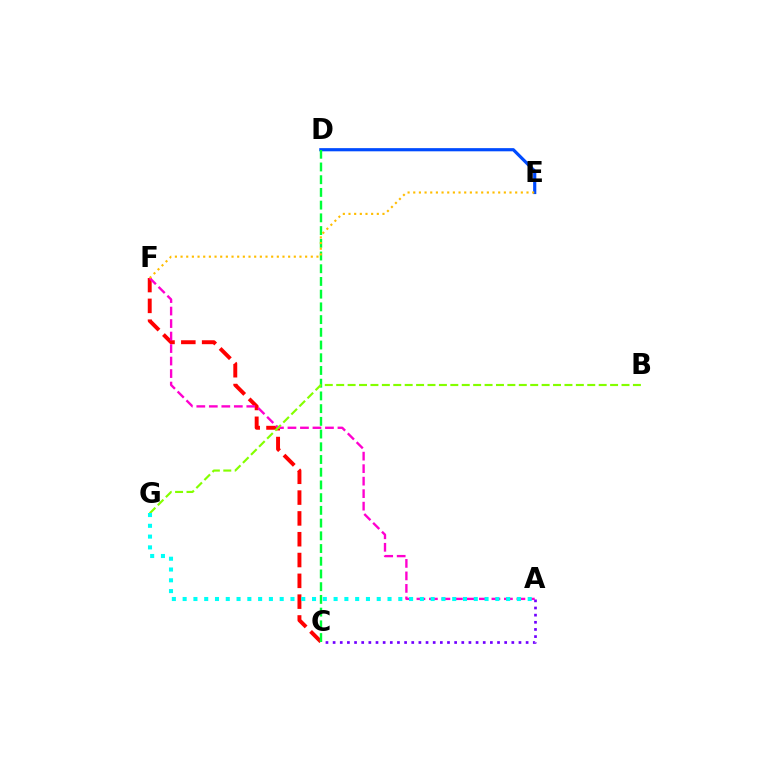{('C', 'F'): [{'color': '#ff0000', 'line_style': 'dashed', 'thickness': 2.83}], ('D', 'E'): [{'color': '#004bff', 'line_style': 'solid', 'thickness': 2.29}], ('C', 'D'): [{'color': '#00ff39', 'line_style': 'dashed', 'thickness': 1.73}], ('A', 'F'): [{'color': '#ff00cf', 'line_style': 'dashed', 'thickness': 1.7}], ('E', 'F'): [{'color': '#ffbd00', 'line_style': 'dotted', 'thickness': 1.54}], ('B', 'G'): [{'color': '#84ff00', 'line_style': 'dashed', 'thickness': 1.55}], ('A', 'G'): [{'color': '#00fff6', 'line_style': 'dotted', 'thickness': 2.93}], ('A', 'C'): [{'color': '#7200ff', 'line_style': 'dotted', 'thickness': 1.94}]}